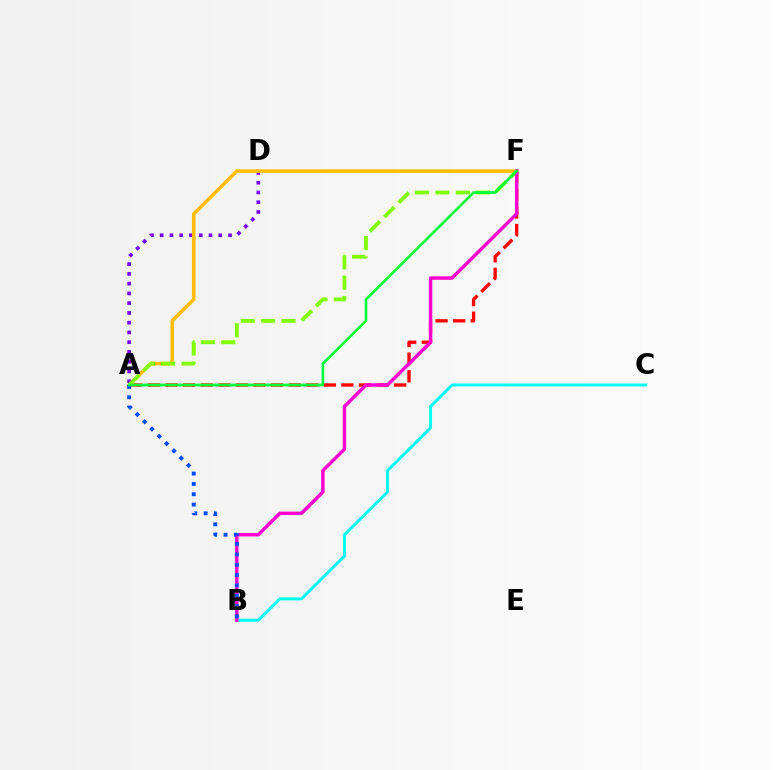{('A', 'F'): [{'color': '#ff0000', 'line_style': 'dashed', 'thickness': 2.39}, {'color': '#ffbd00', 'line_style': 'solid', 'thickness': 2.57}, {'color': '#84ff00', 'line_style': 'dashed', 'thickness': 2.77}, {'color': '#00ff39', 'line_style': 'solid', 'thickness': 1.91}], ('A', 'D'): [{'color': '#7200ff', 'line_style': 'dotted', 'thickness': 2.65}], ('B', 'C'): [{'color': '#00fff6', 'line_style': 'solid', 'thickness': 2.12}], ('B', 'F'): [{'color': '#ff00cf', 'line_style': 'solid', 'thickness': 2.47}], ('A', 'B'): [{'color': '#004bff', 'line_style': 'dotted', 'thickness': 2.8}]}